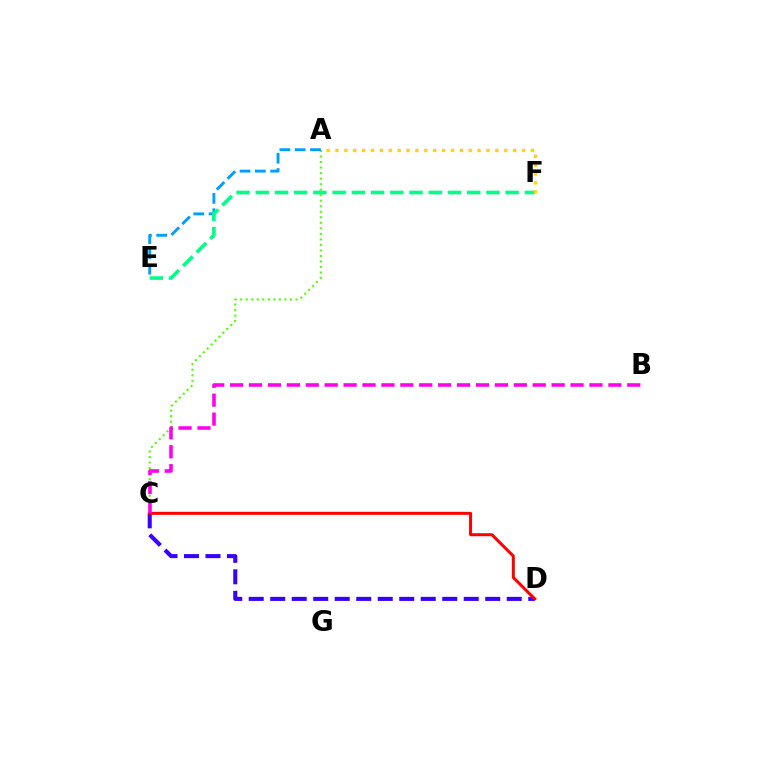{('A', 'C'): [{'color': '#4fff00', 'line_style': 'dotted', 'thickness': 1.5}], ('C', 'D'): [{'color': '#3700ff', 'line_style': 'dashed', 'thickness': 2.92}, {'color': '#ff0000', 'line_style': 'solid', 'thickness': 2.16}], ('A', 'E'): [{'color': '#009eff', 'line_style': 'dashed', 'thickness': 2.08}], ('E', 'F'): [{'color': '#00ff86', 'line_style': 'dashed', 'thickness': 2.61}], ('A', 'F'): [{'color': '#ffd500', 'line_style': 'dotted', 'thickness': 2.41}], ('B', 'C'): [{'color': '#ff00ed', 'line_style': 'dashed', 'thickness': 2.57}]}